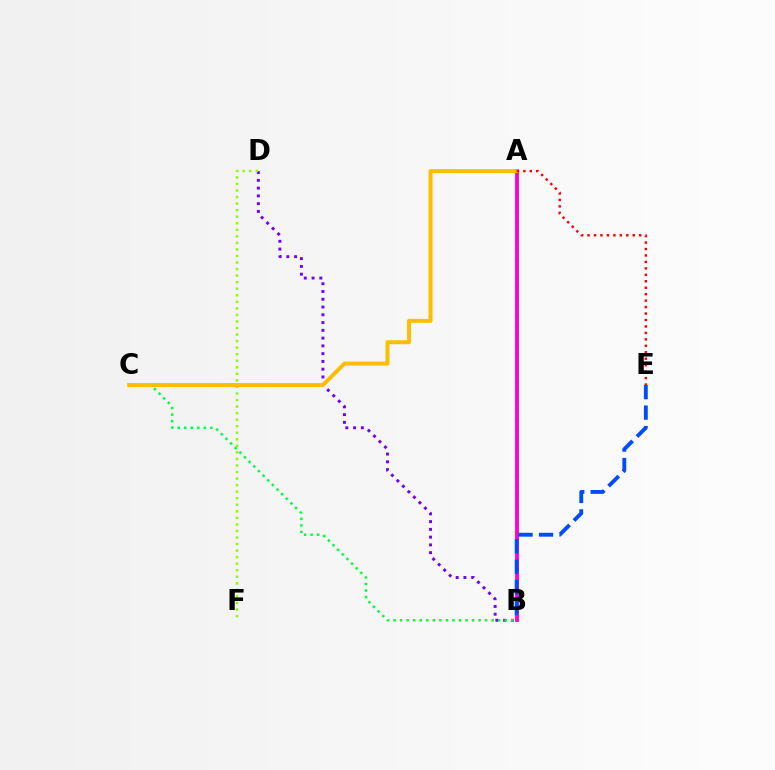{('A', 'B'): [{'color': '#00fff6', 'line_style': 'dotted', 'thickness': 2.57}, {'color': '#ff00cf', 'line_style': 'solid', 'thickness': 2.77}], ('B', 'D'): [{'color': '#7200ff', 'line_style': 'dotted', 'thickness': 2.11}], ('B', 'C'): [{'color': '#00ff39', 'line_style': 'dotted', 'thickness': 1.78}], ('D', 'F'): [{'color': '#84ff00', 'line_style': 'dotted', 'thickness': 1.78}], ('A', 'C'): [{'color': '#ffbd00', 'line_style': 'solid', 'thickness': 2.85}], ('A', 'E'): [{'color': '#ff0000', 'line_style': 'dotted', 'thickness': 1.75}], ('B', 'E'): [{'color': '#004bff', 'line_style': 'dashed', 'thickness': 2.78}]}